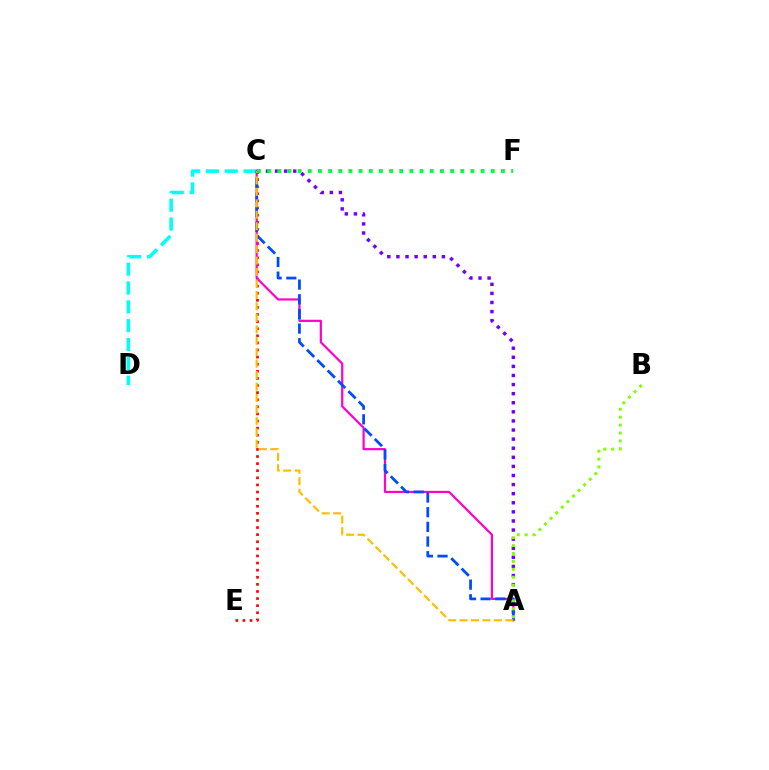{('C', 'E'): [{'color': '#ff0000', 'line_style': 'dotted', 'thickness': 1.93}], ('C', 'D'): [{'color': '#00fff6', 'line_style': 'dashed', 'thickness': 2.56}], ('A', 'C'): [{'color': '#7200ff', 'line_style': 'dotted', 'thickness': 2.47}, {'color': '#ff00cf', 'line_style': 'solid', 'thickness': 1.59}, {'color': '#004bff', 'line_style': 'dashed', 'thickness': 1.99}, {'color': '#ffbd00', 'line_style': 'dashed', 'thickness': 1.56}], ('C', 'F'): [{'color': '#00ff39', 'line_style': 'dotted', 'thickness': 2.76}], ('A', 'B'): [{'color': '#84ff00', 'line_style': 'dotted', 'thickness': 2.15}]}